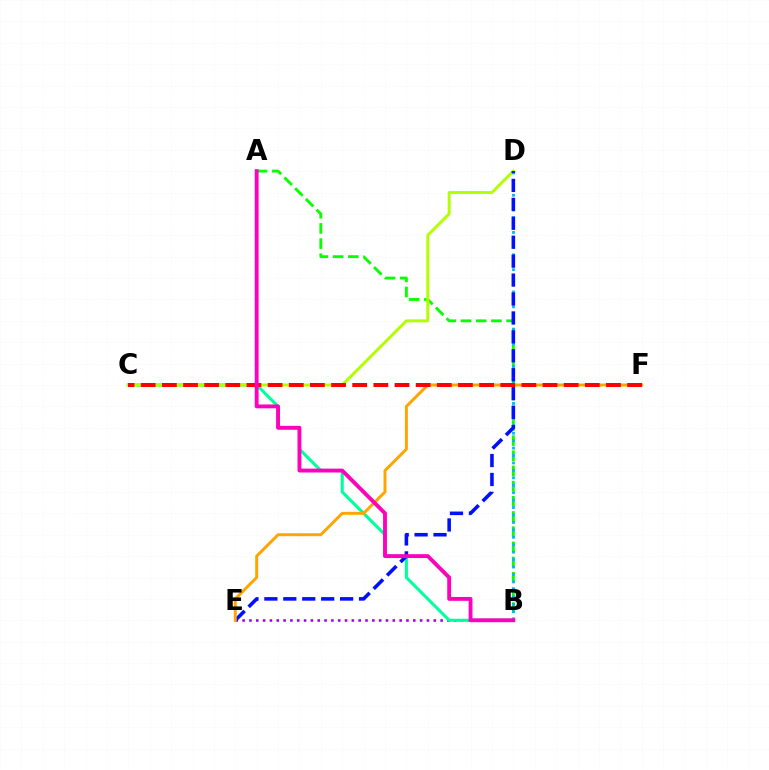{('A', 'B'): [{'color': '#08ff00', 'line_style': 'dashed', 'thickness': 2.06}, {'color': '#ff00bd', 'line_style': 'solid', 'thickness': 2.78}], ('B', 'E'): [{'color': '#9b00ff', 'line_style': 'dotted', 'thickness': 1.86}], ('B', 'C'): [{'color': '#00ff9d', 'line_style': 'solid', 'thickness': 2.21}], ('C', 'D'): [{'color': '#b3ff00', 'line_style': 'solid', 'thickness': 2.14}], ('B', 'D'): [{'color': '#00b5ff', 'line_style': 'dotted', 'thickness': 2.02}], ('D', 'E'): [{'color': '#0010ff', 'line_style': 'dashed', 'thickness': 2.57}], ('E', 'F'): [{'color': '#ffa500', 'line_style': 'solid', 'thickness': 2.13}], ('C', 'F'): [{'color': '#ff0000', 'line_style': 'dashed', 'thickness': 2.87}]}